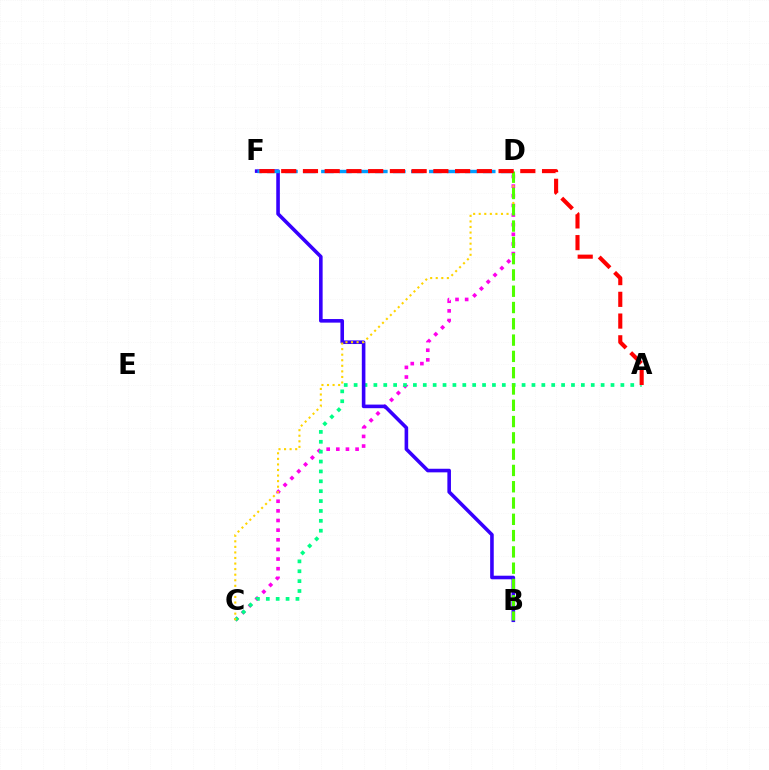{('C', 'D'): [{'color': '#ff00ed', 'line_style': 'dotted', 'thickness': 2.62}, {'color': '#ffd500', 'line_style': 'dotted', 'thickness': 1.51}], ('A', 'C'): [{'color': '#00ff86', 'line_style': 'dotted', 'thickness': 2.68}], ('B', 'F'): [{'color': '#3700ff', 'line_style': 'solid', 'thickness': 2.59}], ('D', 'F'): [{'color': '#009eff', 'line_style': 'dashed', 'thickness': 2.44}], ('B', 'D'): [{'color': '#4fff00', 'line_style': 'dashed', 'thickness': 2.21}], ('A', 'F'): [{'color': '#ff0000', 'line_style': 'dashed', 'thickness': 2.95}]}